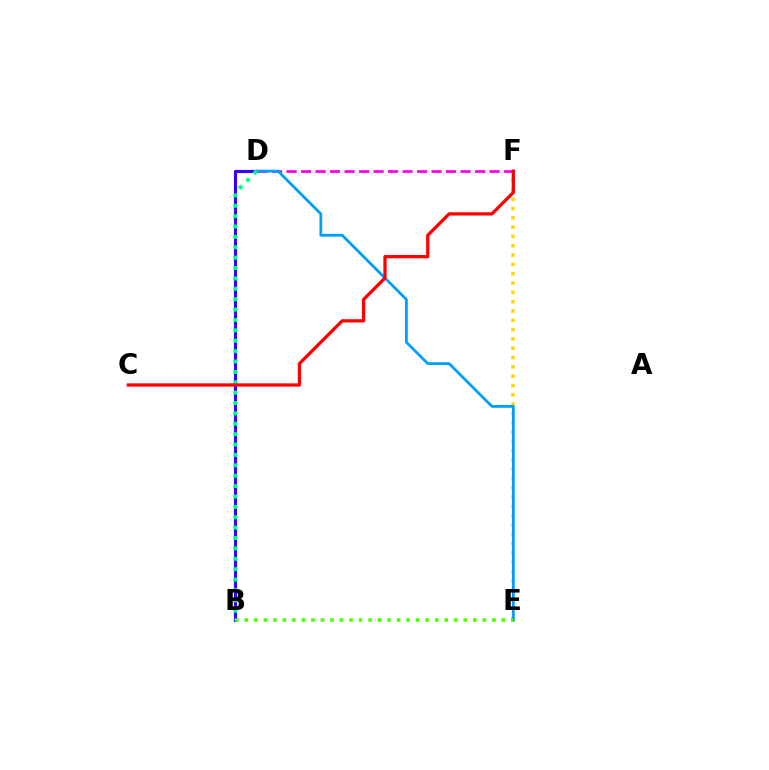{('E', 'F'): [{'color': '#ffd500', 'line_style': 'dotted', 'thickness': 2.53}], ('D', 'F'): [{'color': '#ff00ed', 'line_style': 'dashed', 'thickness': 1.97}], ('B', 'D'): [{'color': '#3700ff', 'line_style': 'solid', 'thickness': 2.25}, {'color': '#00ff86', 'line_style': 'dotted', 'thickness': 2.82}], ('D', 'E'): [{'color': '#009eff', 'line_style': 'solid', 'thickness': 2.0}], ('B', 'E'): [{'color': '#4fff00', 'line_style': 'dotted', 'thickness': 2.59}], ('C', 'F'): [{'color': '#ff0000', 'line_style': 'solid', 'thickness': 2.36}]}